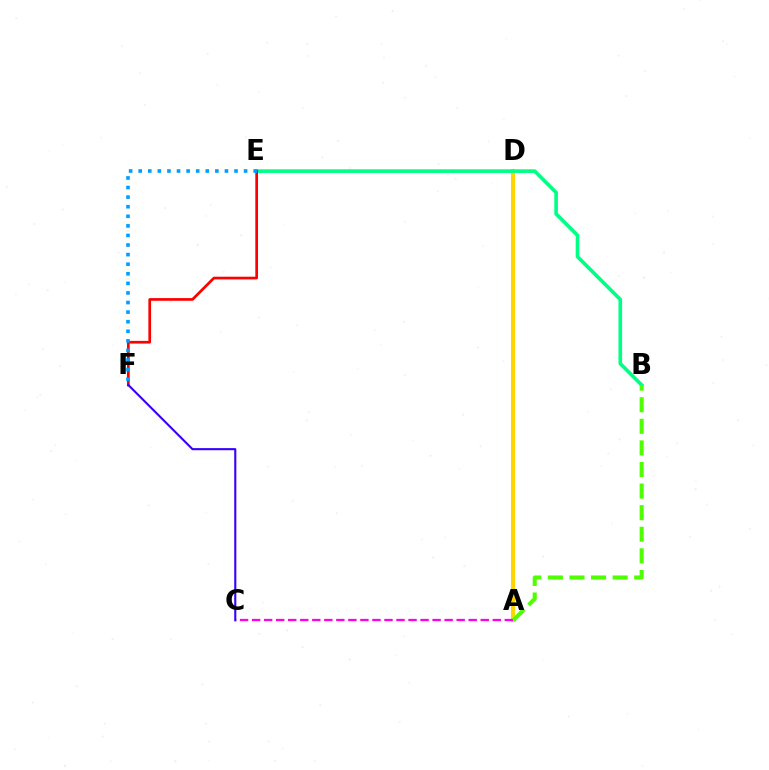{('A', 'D'): [{'color': '#ffd500', 'line_style': 'solid', 'thickness': 2.93}], ('B', 'E'): [{'color': '#00ff86', 'line_style': 'solid', 'thickness': 2.62}], ('A', 'C'): [{'color': '#ff00ed', 'line_style': 'dashed', 'thickness': 1.63}], ('E', 'F'): [{'color': '#ff0000', 'line_style': 'solid', 'thickness': 1.94}, {'color': '#009eff', 'line_style': 'dotted', 'thickness': 2.6}], ('A', 'B'): [{'color': '#4fff00', 'line_style': 'dashed', 'thickness': 2.93}], ('C', 'F'): [{'color': '#3700ff', 'line_style': 'solid', 'thickness': 1.52}]}